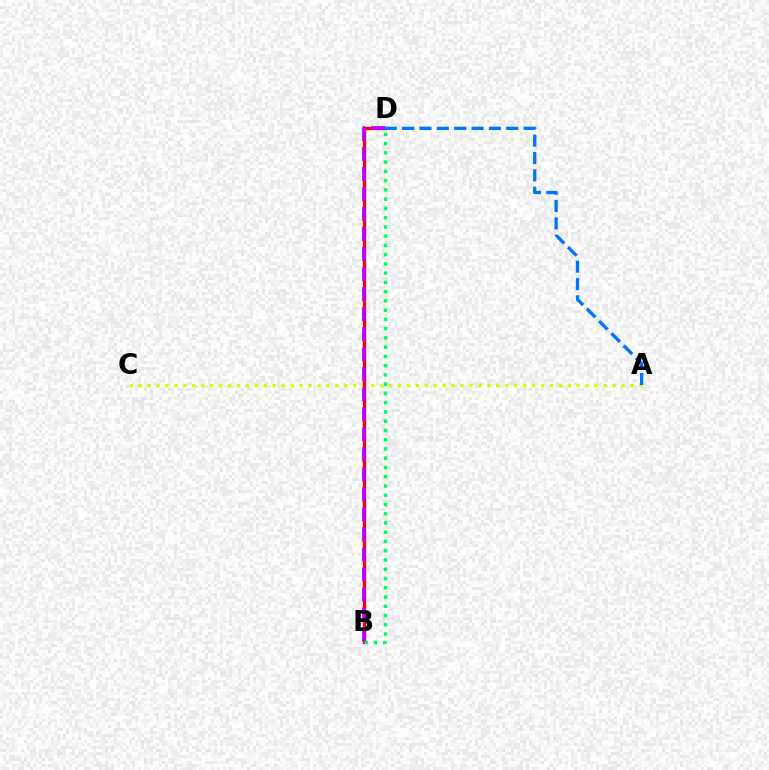{('A', 'C'): [{'color': '#d1ff00', 'line_style': 'dotted', 'thickness': 2.43}], ('B', 'D'): [{'color': '#ff0000', 'line_style': 'solid', 'thickness': 2.37}, {'color': '#00ff5c', 'line_style': 'dotted', 'thickness': 2.51}, {'color': '#b900ff', 'line_style': 'dashed', 'thickness': 2.72}], ('A', 'D'): [{'color': '#0074ff', 'line_style': 'dashed', 'thickness': 2.36}]}